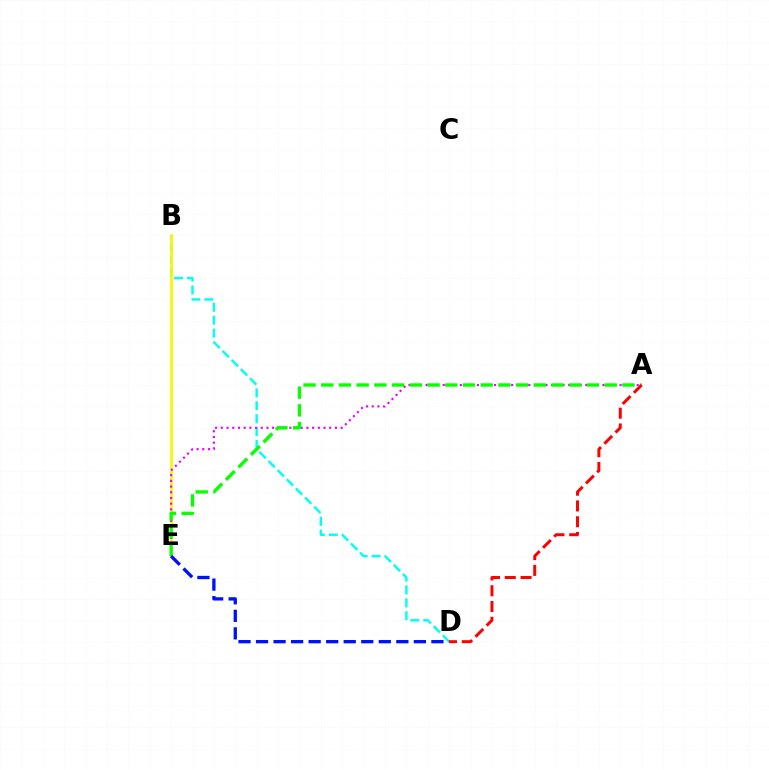{('B', 'D'): [{'color': '#00fff6', 'line_style': 'dashed', 'thickness': 1.75}], ('B', 'E'): [{'color': '#fcf500', 'line_style': 'solid', 'thickness': 1.94}], ('A', 'E'): [{'color': '#ee00ff', 'line_style': 'dotted', 'thickness': 1.55}, {'color': '#08ff00', 'line_style': 'dashed', 'thickness': 2.41}], ('D', 'E'): [{'color': '#0010ff', 'line_style': 'dashed', 'thickness': 2.38}], ('A', 'D'): [{'color': '#ff0000', 'line_style': 'dashed', 'thickness': 2.14}]}